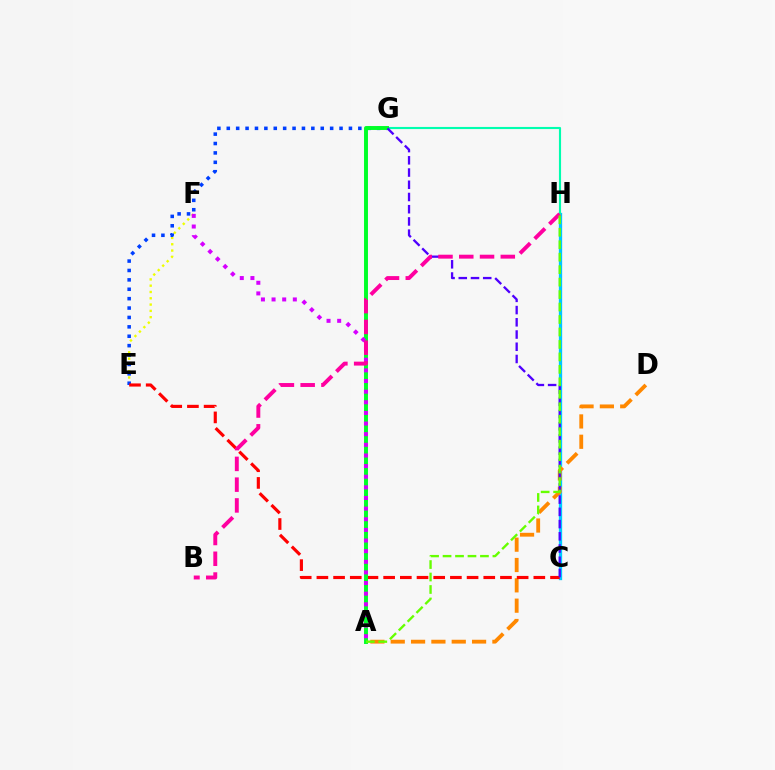{('C', 'H'): [{'color': '#00c7ff', 'line_style': 'solid', 'thickness': 2.38}], ('E', 'F'): [{'color': '#eeff00', 'line_style': 'dotted', 'thickness': 1.71}], ('A', 'D'): [{'color': '#ff8800', 'line_style': 'dashed', 'thickness': 2.76}], ('E', 'G'): [{'color': '#003fff', 'line_style': 'dotted', 'thickness': 2.55}], ('G', 'H'): [{'color': '#00ffaf', 'line_style': 'solid', 'thickness': 1.53}], ('C', 'E'): [{'color': '#ff0000', 'line_style': 'dashed', 'thickness': 2.27}], ('A', 'G'): [{'color': '#00ff27', 'line_style': 'solid', 'thickness': 2.83}], ('C', 'G'): [{'color': '#4f00ff', 'line_style': 'dashed', 'thickness': 1.66}], ('A', 'F'): [{'color': '#d600ff', 'line_style': 'dotted', 'thickness': 2.89}], ('B', 'H'): [{'color': '#ff00a0', 'line_style': 'dashed', 'thickness': 2.82}], ('A', 'H'): [{'color': '#66ff00', 'line_style': 'dashed', 'thickness': 1.69}]}